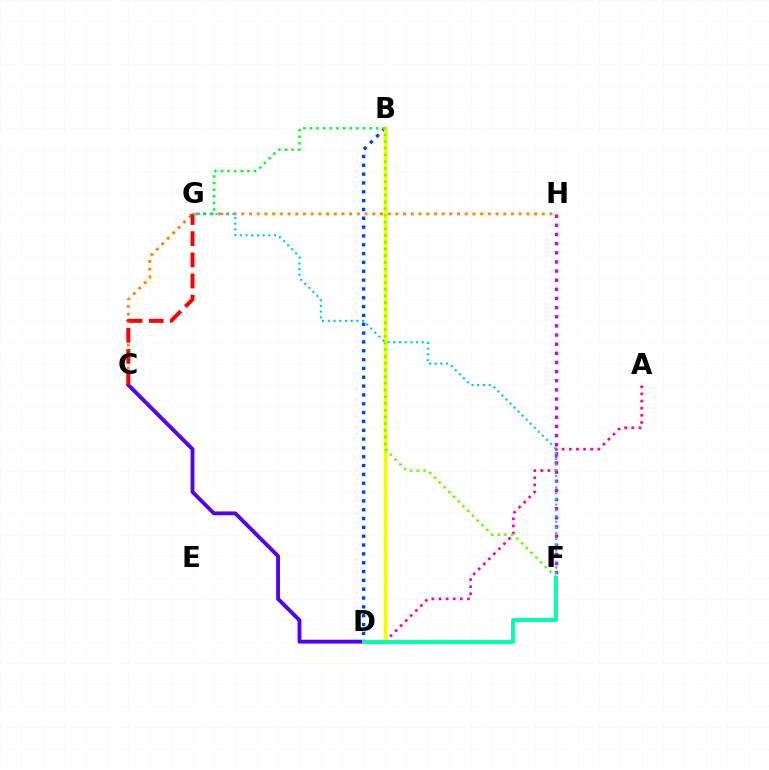{('C', 'D'): [{'color': '#4f00ff', 'line_style': 'solid', 'thickness': 2.76}], ('A', 'D'): [{'color': '#ff00a0', 'line_style': 'dotted', 'thickness': 1.94}], ('C', 'H'): [{'color': '#ff8800', 'line_style': 'dotted', 'thickness': 2.09}], ('B', 'D'): [{'color': '#003fff', 'line_style': 'dotted', 'thickness': 2.4}, {'color': '#eeff00', 'line_style': 'solid', 'thickness': 2.31}], ('F', 'H'): [{'color': '#d600ff', 'line_style': 'dotted', 'thickness': 2.48}], ('B', 'G'): [{'color': '#00ff27', 'line_style': 'dotted', 'thickness': 1.8}], ('C', 'G'): [{'color': '#ff0000', 'line_style': 'dashed', 'thickness': 2.88}], ('B', 'F'): [{'color': '#66ff00', 'line_style': 'dotted', 'thickness': 1.83}], ('F', 'G'): [{'color': '#00c7ff', 'line_style': 'dotted', 'thickness': 1.55}], ('D', 'F'): [{'color': '#00ffaf', 'line_style': 'solid', 'thickness': 2.81}]}